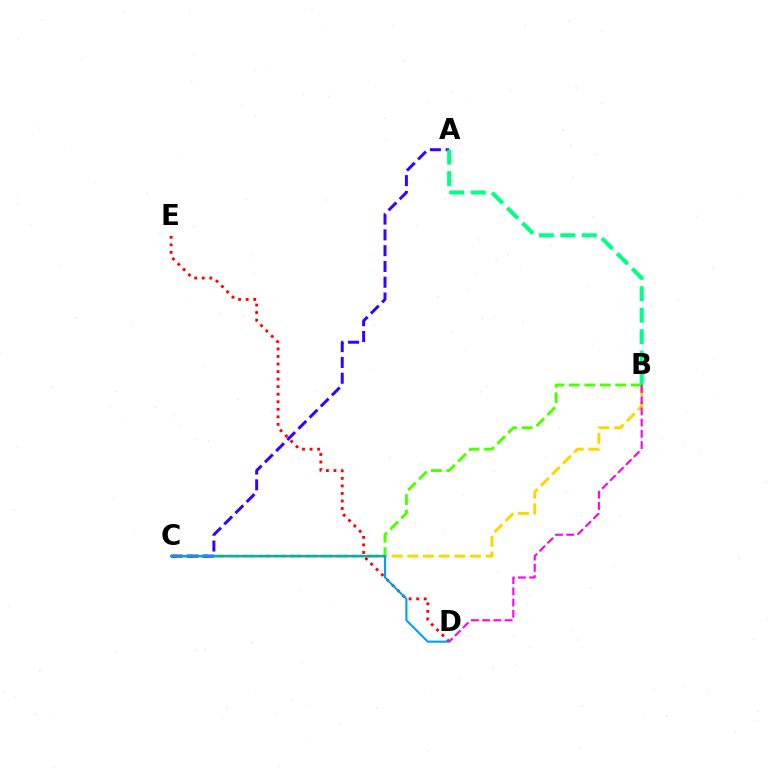{('B', 'C'): [{'color': '#ffd500', 'line_style': 'dashed', 'thickness': 2.13}, {'color': '#4fff00', 'line_style': 'dashed', 'thickness': 2.1}], ('D', 'E'): [{'color': '#ff0000', 'line_style': 'dotted', 'thickness': 2.05}], ('A', 'C'): [{'color': '#3700ff', 'line_style': 'dashed', 'thickness': 2.14}], ('A', 'B'): [{'color': '#00ff86', 'line_style': 'dashed', 'thickness': 2.91}], ('C', 'D'): [{'color': '#009eff', 'line_style': 'solid', 'thickness': 1.5}], ('B', 'D'): [{'color': '#ff00ed', 'line_style': 'dashed', 'thickness': 1.52}]}